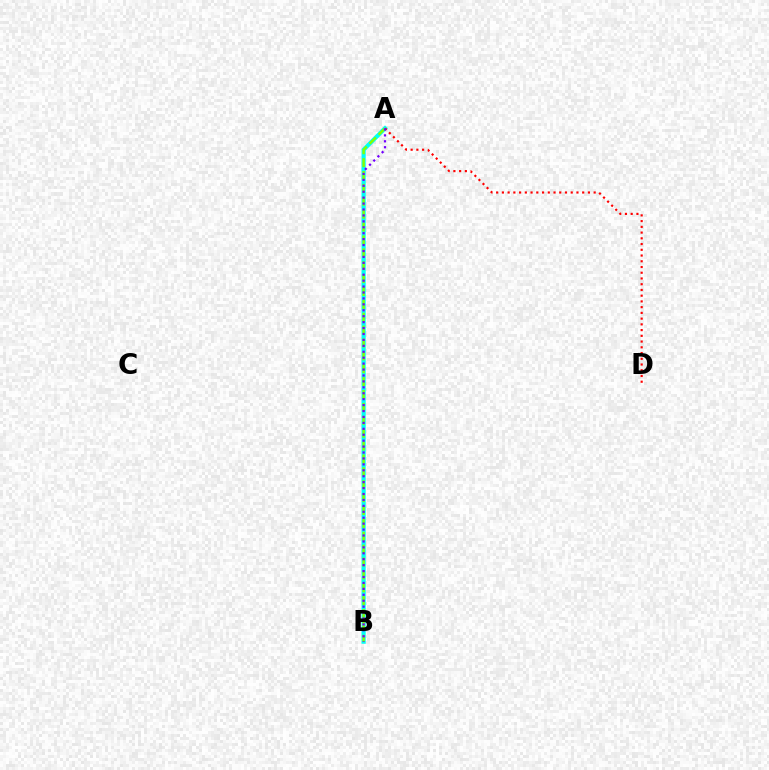{('A', 'B'): [{'color': '#00fff6', 'line_style': 'solid', 'thickness': 3.0}, {'color': '#84ff00', 'line_style': 'dashed', 'thickness': 1.75}, {'color': '#7200ff', 'line_style': 'dotted', 'thickness': 1.61}], ('A', 'D'): [{'color': '#ff0000', 'line_style': 'dotted', 'thickness': 1.56}]}